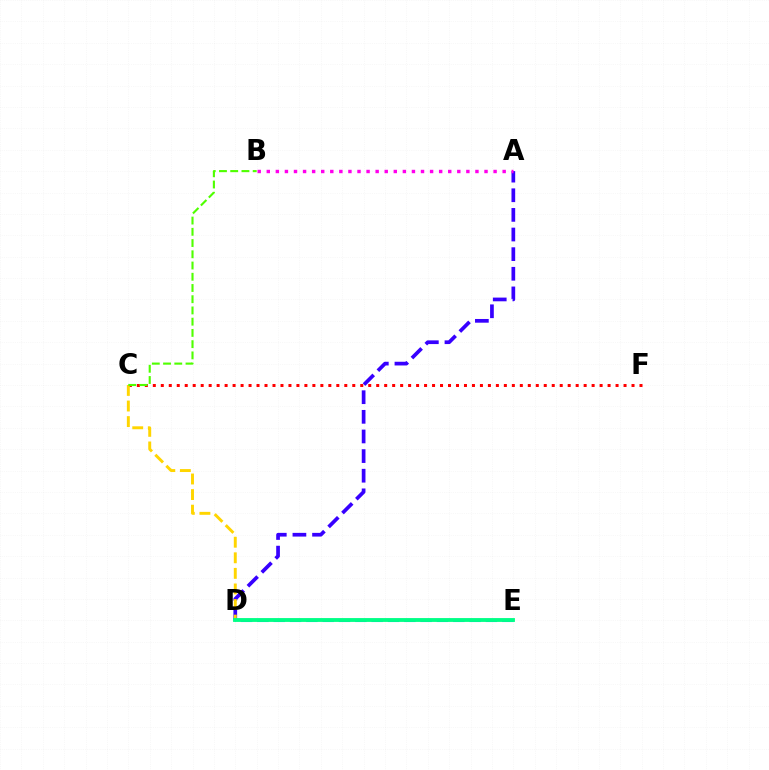{('A', 'D'): [{'color': '#3700ff', 'line_style': 'dashed', 'thickness': 2.67}], ('C', 'F'): [{'color': '#ff0000', 'line_style': 'dotted', 'thickness': 2.17}], ('C', 'D'): [{'color': '#ffd500', 'line_style': 'dashed', 'thickness': 2.12}], ('A', 'B'): [{'color': '#ff00ed', 'line_style': 'dotted', 'thickness': 2.46}], ('D', 'E'): [{'color': '#009eff', 'line_style': 'dashed', 'thickness': 2.22}, {'color': '#00ff86', 'line_style': 'solid', 'thickness': 2.77}], ('B', 'C'): [{'color': '#4fff00', 'line_style': 'dashed', 'thickness': 1.53}]}